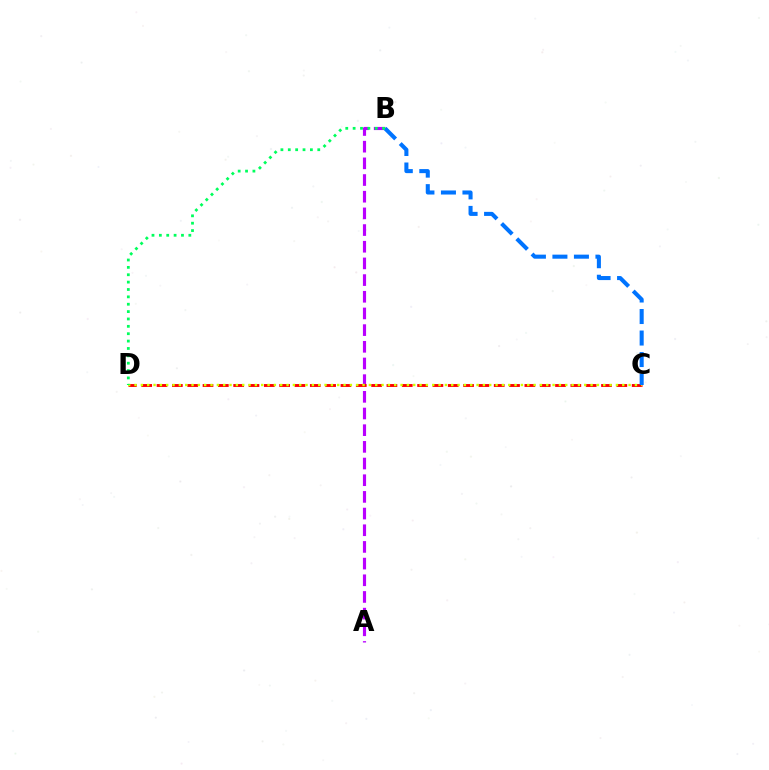{('A', 'B'): [{'color': '#b900ff', 'line_style': 'dashed', 'thickness': 2.27}], ('C', 'D'): [{'color': '#ff0000', 'line_style': 'dashed', 'thickness': 2.08}, {'color': '#d1ff00', 'line_style': 'dotted', 'thickness': 1.72}], ('B', 'C'): [{'color': '#0074ff', 'line_style': 'dashed', 'thickness': 2.92}], ('B', 'D'): [{'color': '#00ff5c', 'line_style': 'dotted', 'thickness': 2.0}]}